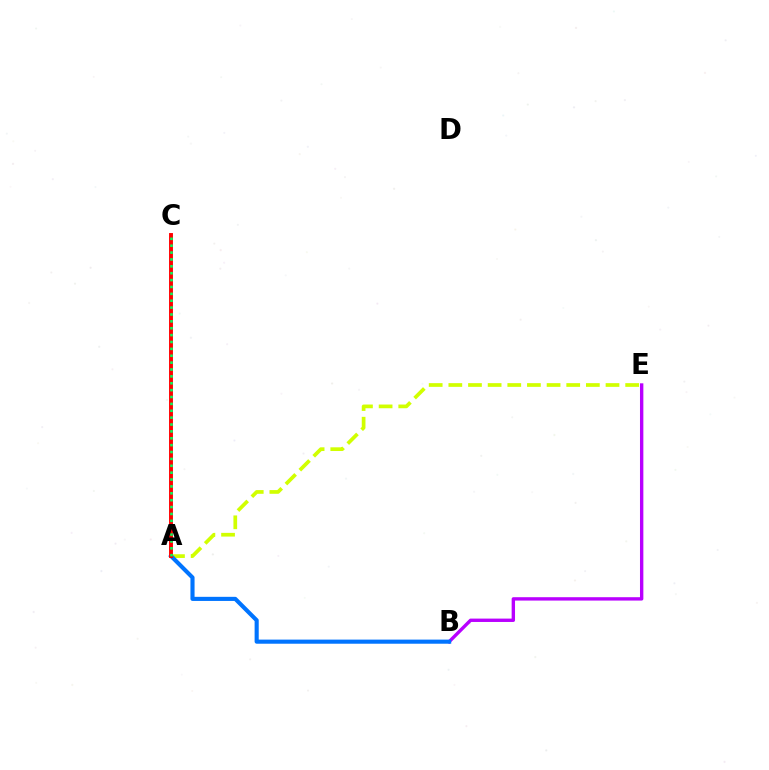{('B', 'E'): [{'color': '#b900ff', 'line_style': 'solid', 'thickness': 2.43}], ('A', 'E'): [{'color': '#d1ff00', 'line_style': 'dashed', 'thickness': 2.67}], ('A', 'B'): [{'color': '#0074ff', 'line_style': 'solid', 'thickness': 2.96}], ('A', 'C'): [{'color': '#ff0000', 'line_style': 'solid', 'thickness': 2.81}, {'color': '#00ff5c', 'line_style': 'dotted', 'thickness': 1.87}]}